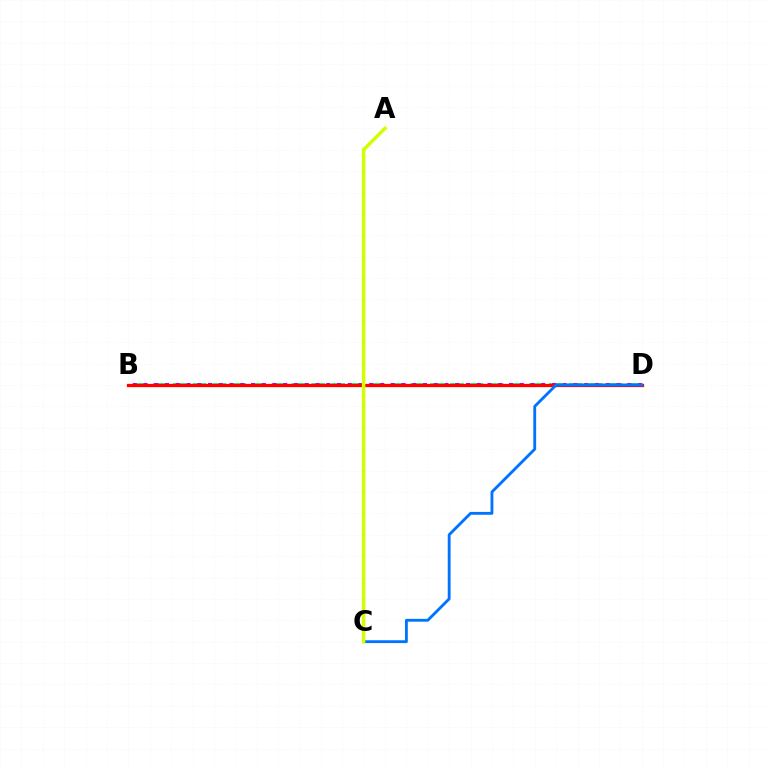{('B', 'D'): [{'color': '#00ff5c', 'line_style': 'dashed', 'thickness': 2.69}, {'color': '#b900ff', 'line_style': 'dotted', 'thickness': 2.92}, {'color': '#ff0000', 'line_style': 'solid', 'thickness': 2.35}], ('C', 'D'): [{'color': '#0074ff', 'line_style': 'solid', 'thickness': 2.05}], ('A', 'C'): [{'color': '#d1ff00', 'line_style': 'solid', 'thickness': 2.53}]}